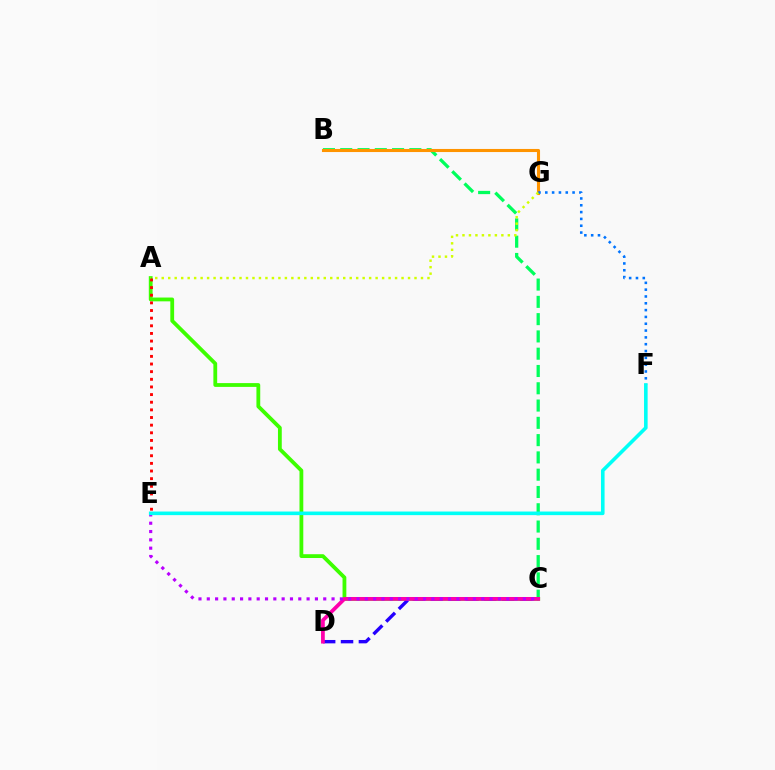{('B', 'C'): [{'color': '#00ff5c', 'line_style': 'dashed', 'thickness': 2.35}], ('A', 'C'): [{'color': '#3dff00', 'line_style': 'solid', 'thickness': 2.74}], ('C', 'D'): [{'color': '#2500ff', 'line_style': 'dashed', 'thickness': 2.43}, {'color': '#ff00ac', 'line_style': 'solid', 'thickness': 2.7}], ('B', 'G'): [{'color': '#ff9400', 'line_style': 'solid', 'thickness': 2.22}], ('F', 'G'): [{'color': '#0074ff', 'line_style': 'dotted', 'thickness': 1.85}], ('A', 'E'): [{'color': '#ff0000', 'line_style': 'dotted', 'thickness': 2.08}], ('C', 'E'): [{'color': '#b900ff', 'line_style': 'dotted', 'thickness': 2.26}], ('E', 'F'): [{'color': '#00fff6', 'line_style': 'solid', 'thickness': 2.59}], ('A', 'G'): [{'color': '#d1ff00', 'line_style': 'dotted', 'thickness': 1.76}]}